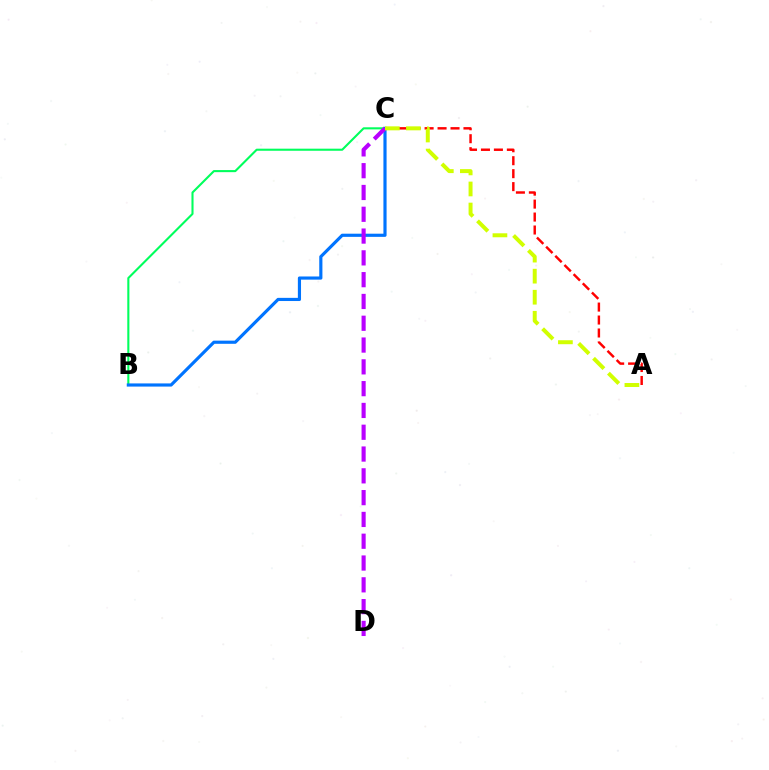{('A', 'C'): [{'color': '#ff0000', 'line_style': 'dashed', 'thickness': 1.76}, {'color': '#d1ff00', 'line_style': 'dashed', 'thickness': 2.86}], ('B', 'C'): [{'color': '#00ff5c', 'line_style': 'solid', 'thickness': 1.51}, {'color': '#0074ff', 'line_style': 'solid', 'thickness': 2.28}], ('C', 'D'): [{'color': '#b900ff', 'line_style': 'dashed', 'thickness': 2.96}]}